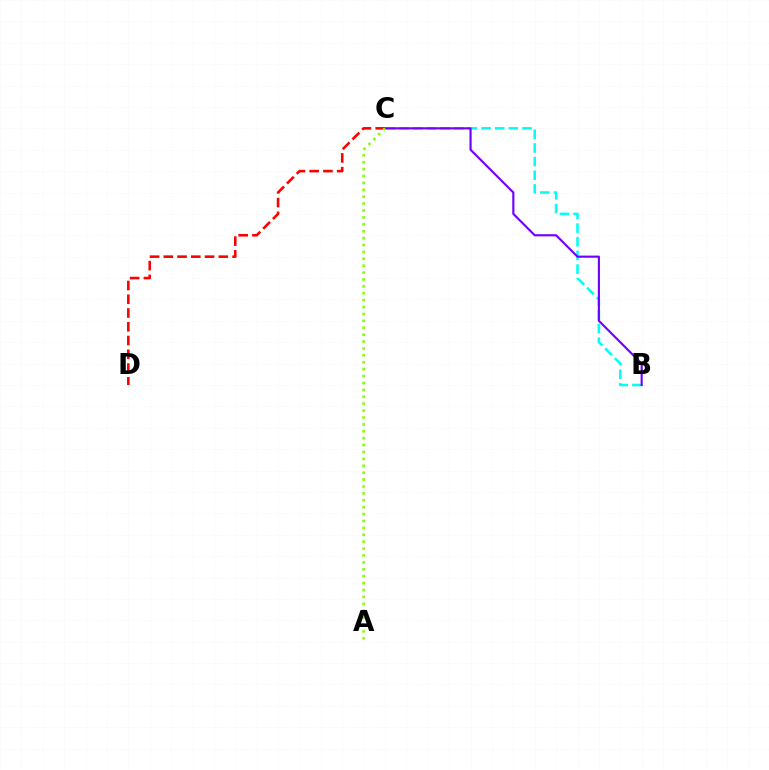{('C', 'D'): [{'color': '#ff0000', 'line_style': 'dashed', 'thickness': 1.87}], ('B', 'C'): [{'color': '#00fff6', 'line_style': 'dashed', 'thickness': 1.86}, {'color': '#7200ff', 'line_style': 'solid', 'thickness': 1.55}], ('A', 'C'): [{'color': '#84ff00', 'line_style': 'dotted', 'thickness': 1.87}]}